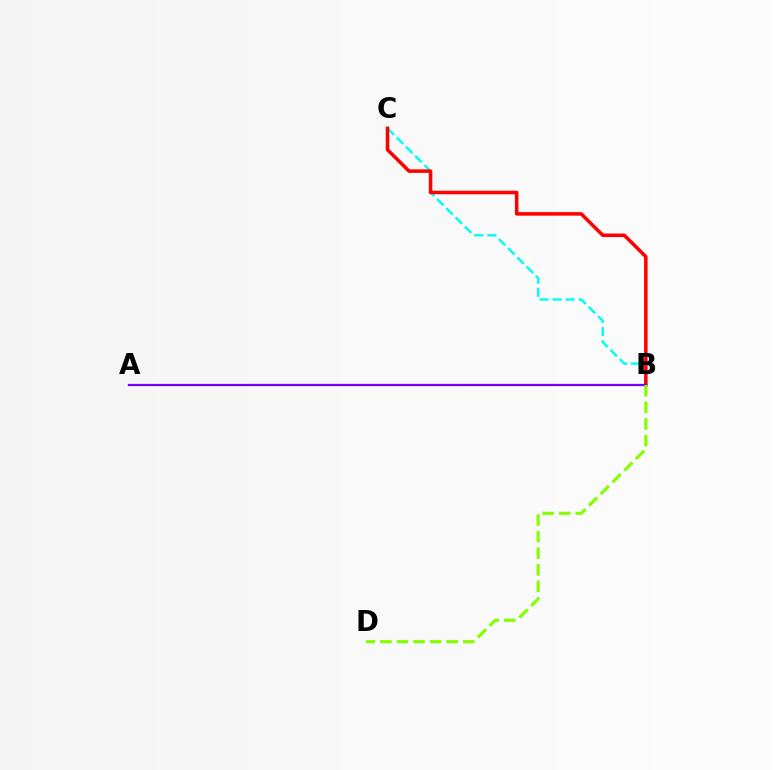{('B', 'C'): [{'color': '#00fff6', 'line_style': 'dashed', 'thickness': 1.77}, {'color': '#ff0000', 'line_style': 'solid', 'thickness': 2.54}], ('A', 'B'): [{'color': '#7200ff', 'line_style': 'solid', 'thickness': 1.62}], ('B', 'D'): [{'color': '#84ff00', 'line_style': 'dashed', 'thickness': 2.25}]}